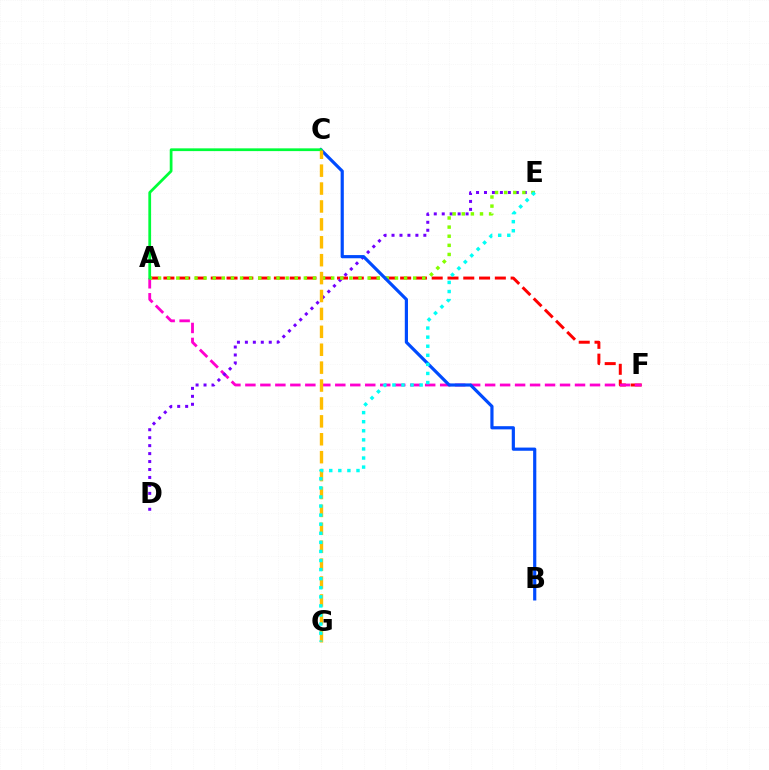{('A', 'F'): [{'color': '#ff0000', 'line_style': 'dashed', 'thickness': 2.14}, {'color': '#ff00cf', 'line_style': 'dashed', 'thickness': 2.04}], ('D', 'E'): [{'color': '#7200ff', 'line_style': 'dotted', 'thickness': 2.16}], ('A', 'E'): [{'color': '#84ff00', 'line_style': 'dotted', 'thickness': 2.48}], ('B', 'C'): [{'color': '#004bff', 'line_style': 'solid', 'thickness': 2.29}], ('A', 'C'): [{'color': '#00ff39', 'line_style': 'solid', 'thickness': 1.98}], ('C', 'G'): [{'color': '#ffbd00', 'line_style': 'dashed', 'thickness': 2.43}], ('E', 'G'): [{'color': '#00fff6', 'line_style': 'dotted', 'thickness': 2.47}]}